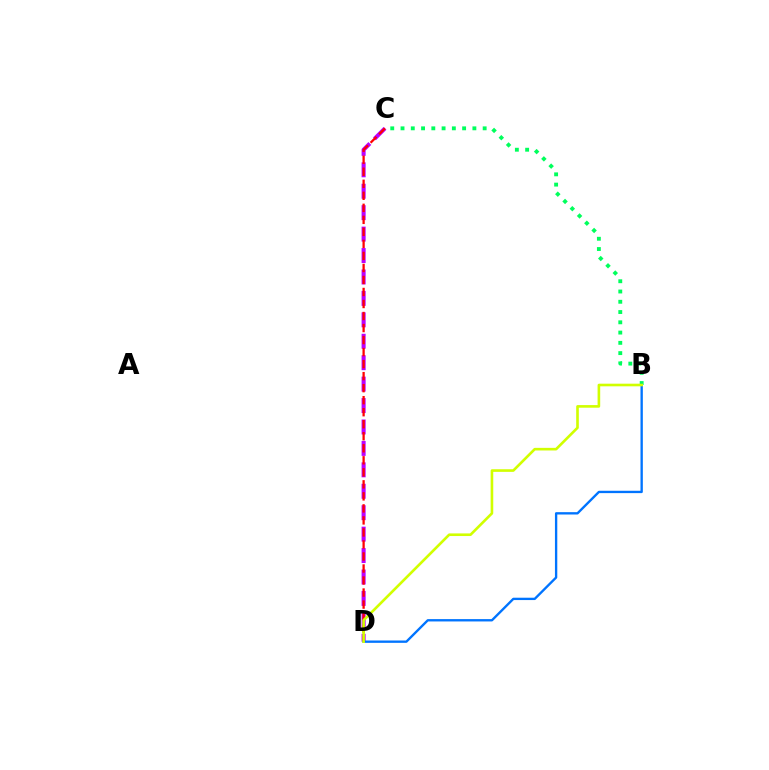{('C', 'D'): [{'color': '#b900ff', 'line_style': 'dashed', 'thickness': 2.91}, {'color': '#ff0000', 'line_style': 'dashed', 'thickness': 1.63}], ('B', 'C'): [{'color': '#00ff5c', 'line_style': 'dotted', 'thickness': 2.79}], ('B', 'D'): [{'color': '#0074ff', 'line_style': 'solid', 'thickness': 1.69}, {'color': '#d1ff00', 'line_style': 'solid', 'thickness': 1.89}]}